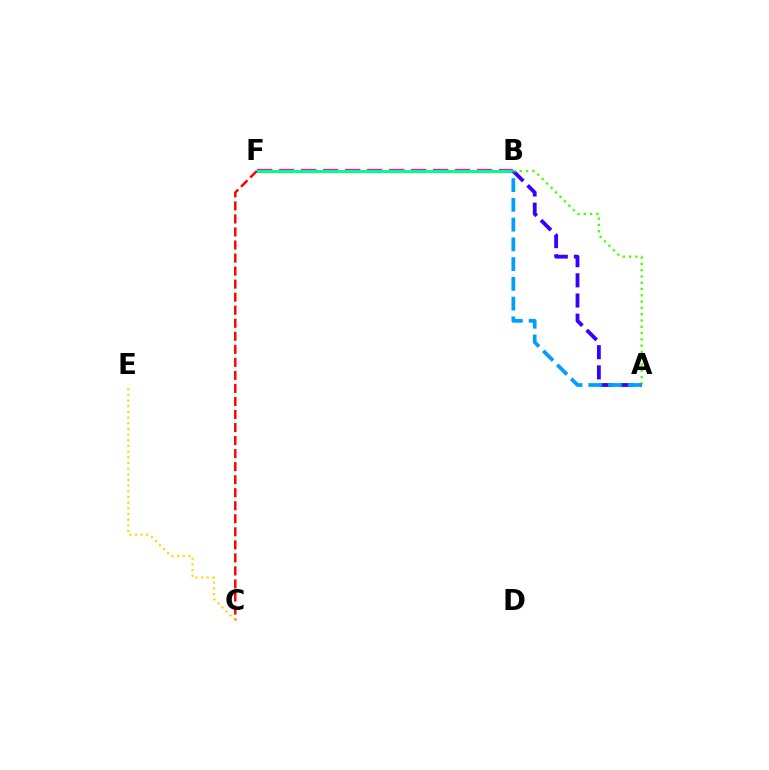{('B', 'F'): [{'color': '#ff00ed', 'line_style': 'dashed', 'thickness': 2.99}, {'color': '#00ff86', 'line_style': 'solid', 'thickness': 2.17}], ('C', 'F'): [{'color': '#ff0000', 'line_style': 'dashed', 'thickness': 1.77}], ('A', 'B'): [{'color': '#3700ff', 'line_style': 'dashed', 'thickness': 2.74}, {'color': '#4fff00', 'line_style': 'dotted', 'thickness': 1.71}, {'color': '#009eff', 'line_style': 'dashed', 'thickness': 2.68}], ('C', 'E'): [{'color': '#ffd500', 'line_style': 'dotted', 'thickness': 1.54}]}